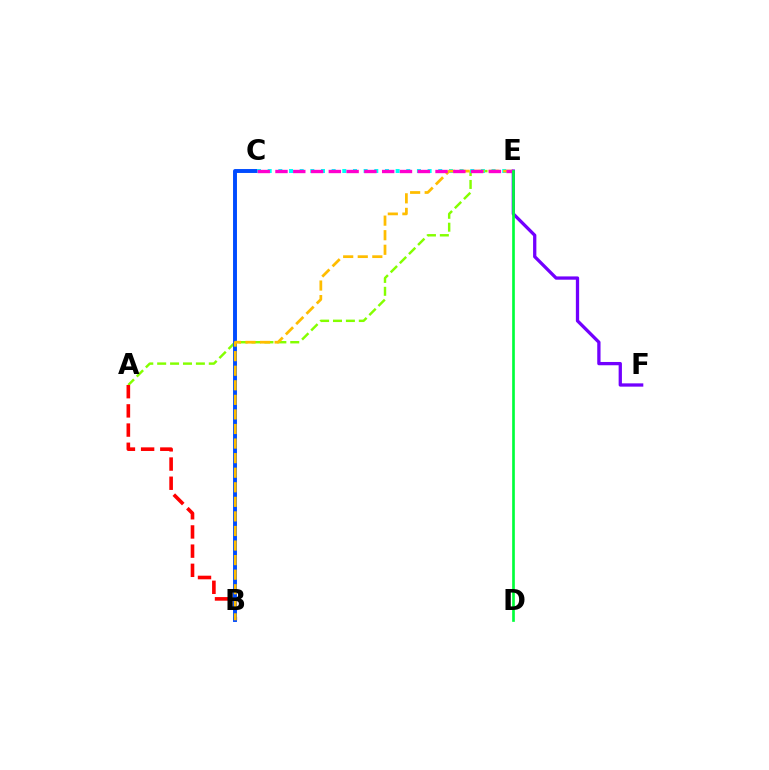{('A', 'E'): [{'color': '#84ff00', 'line_style': 'dashed', 'thickness': 1.75}], ('A', 'B'): [{'color': '#ff0000', 'line_style': 'dashed', 'thickness': 2.61}], ('B', 'C'): [{'color': '#004bff', 'line_style': 'solid', 'thickness': 2.82}], ('C', 'E'): [{'color': '#00fff6', 'line_style': 'dotted', 'thickness': 2.9}, {'color': '#ff00cf', 'line_style': 'dashed', 'thickness': 2.42}], ('B', 'E'): [{'color': '#ffbd00', 'line_style': 'dashed', 'thickness': 1.98}], ('E', 'F'): [{'color': '#7200ff', 'line_style': 'solid', 'thickness': 2.36}], ('D', 'E'): [{'color': '#00ff39', 'line_style': 'solid', 'thickness': 1.92}]}